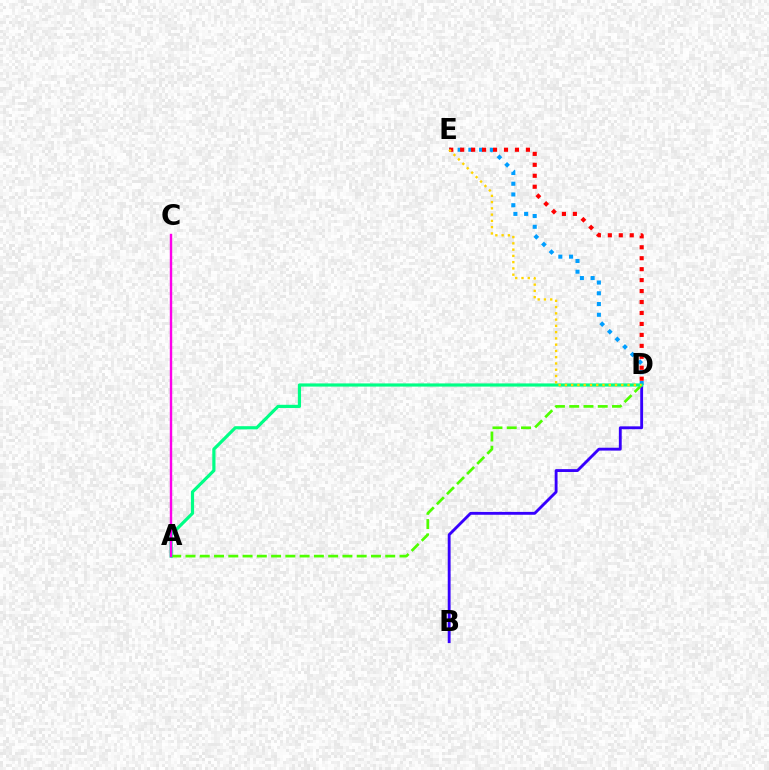{('D', 'E'): [{'color': '#009eff', 'line_style': 'dotted', 'thickness': 2.92}, {'color': '#ff0000', 'line_style': 'dotted', 'thickness': 2.98}, {'color': '#ffd500', 'line_style': 'dotted', 'thickness': 1.7}], ('B', 'D'): [{'color': '#3700ff', 'line_style': 'solid', 'thickness': 2.06}], ('A', 'D'): [{'color': '#4fff00', 'line_style': 'dashed', 'thickness': 1.94}, {'color': '#00ff86', 'line_style': 'solid', 'thickness': 2.29}], ('A', 'C'): [{'color': '#ff00ed', 'line_style': 'solid', 'thickness': 1.73}]}